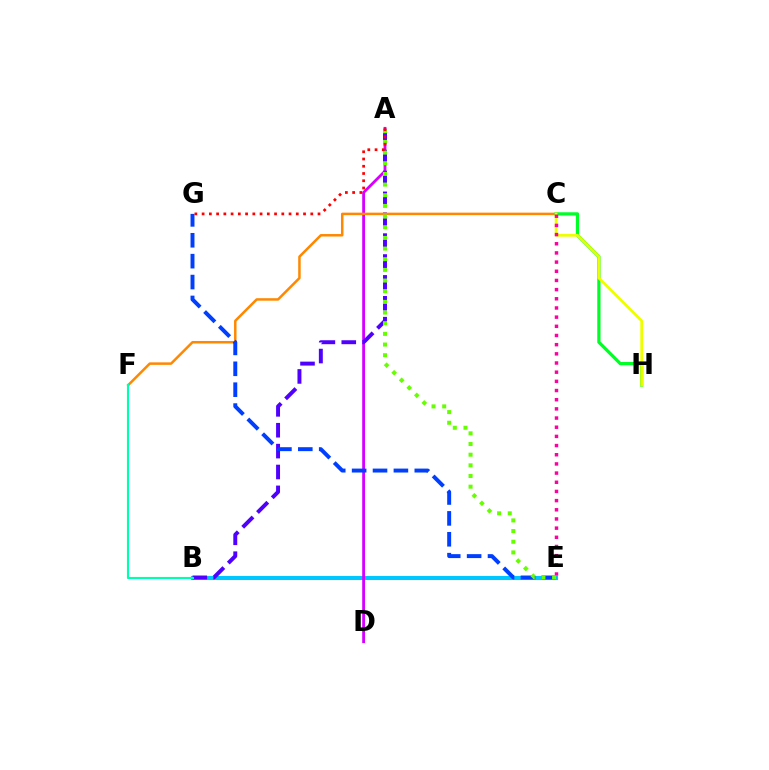{('B', 'E'): [{'color': '#00c7ff', 'line_style': 'solid', 'thickness': 2.93}], ('A', 'D'): [{'color': '#d600ff', 'line_style': 'solid', 'thickness': 2.03}], ('A', 'B'): [{'color': '#4f00ff', 'line_style': 'dashed', 'thickness': 2.84}], ('C', 'F'): [{'color': '#ff8800', 'line_style': 'solid', 'thickness': 1.8}], ('C', 'H'): [{'color': '#00ff27', 'line_style': 'solid', 'thickness': 2.33}, {'color': '#eeff00', 'line_style': 'solid', 'thickness': 1.97}], ('E', 'G'): [{'color': '#003fff', 'line_style': 'dashed', 'thickness': 2.84}], ('C', 'E'): [{'color': '#ff00a0', 'line_style': 'dotted', 'thickness': 2.49}], ('B', 'F'): [{'color': '#00ffaf', 'line_style': 'solid', 'thickness': 1.54}], ('A', 'E'): [{'color': '#66ff00', 'line_style': 'dotted', 'thickness': 2.9}], ('A', 'G'): [{'color': '#ff0000', 'line_style': 'dotted', 'thickness': 1.97}]}